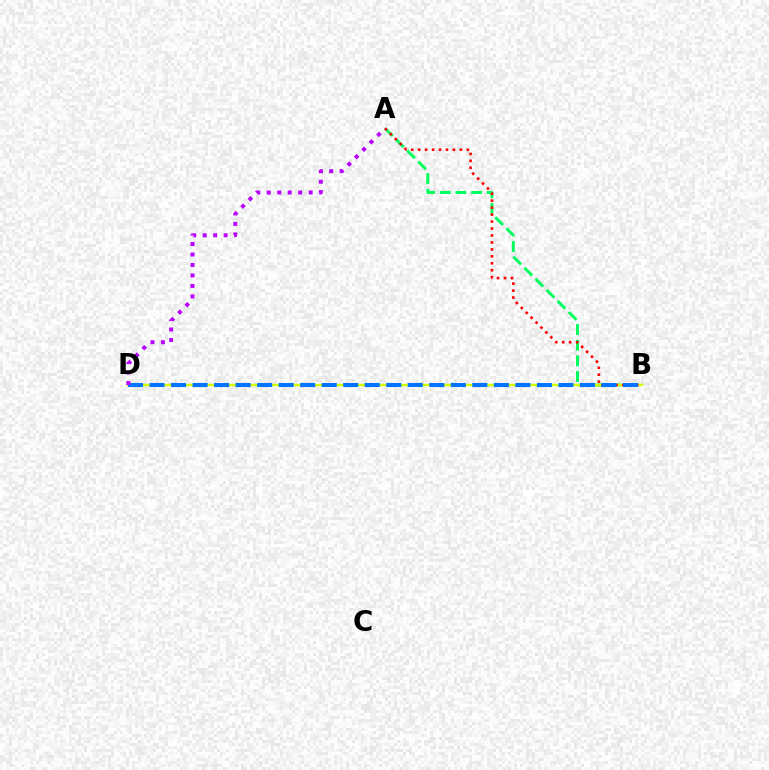{('A', 'B'): [{'color': '#00ff5c', 'line_style': 'dashed', 'thickness': 2.13}, {'color': '#ff0000', 'line_style': 'dotted', 'thickness': 1.89}], ('B', 'D'): [{'color': '#d1ff00', 'line_style': 'solid', 'thickness': 1.74}, {'color': '#0074ff', 'line_style': 'dashed', 'thickness': 2.92}], ('A', 'D'): [{'color': '#b900ff', 'line_style': 'dotted', 'thickness': 2.85}]}